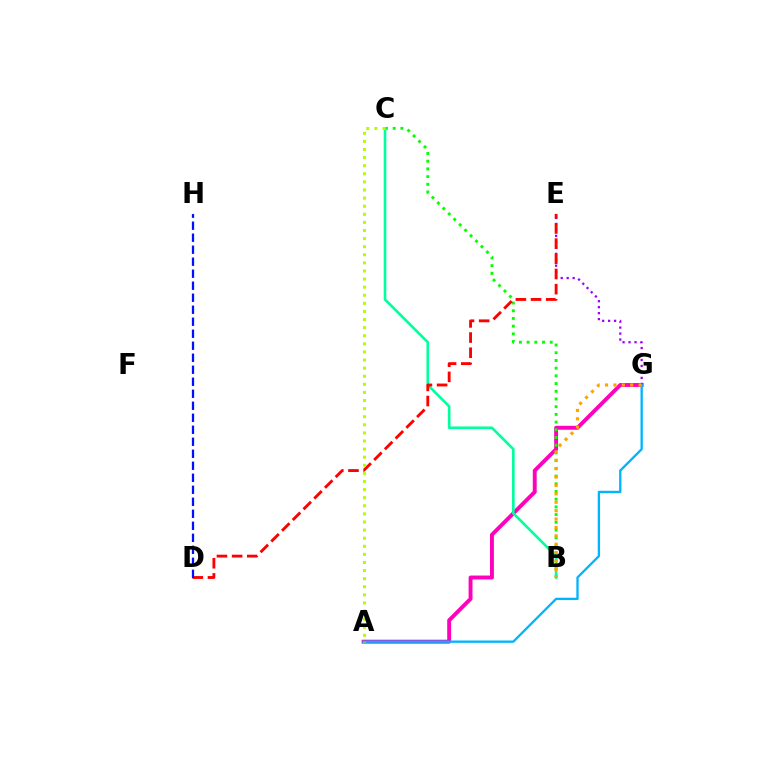{('A', 'G'): [{'color': '#ff00bd', 'line_style': 'solid', 'thickness': 2.81}, {'color': '#00b5ff', 'line_style': 'solid', 'thickness': 1.68}], ('B', 'C'): [{'color': '#08ff00', 'line_style': 'dotted', 'thickness': 2.09}, {'color': '#00ff9d', 'line_style': 'solid', 'thickness': 1.89}], ('E', 'G'): [{'color': '#9b00ff', 'line_style': 'dotted', 'thickness': 1.62}], ('D', 'E'): [{'color': '#ff0000', 'line_style': 'dashed', 'thickness': 2.06}], ('D', 'H'): [{'color': '#0010ff', 'line_style': 'dashed', 'thickness': 1.63}], ('B', 'G'): [{'color': '#ffa500', 'line_style': 'dotted', 'thickness': 2.28}], ('A', 'C'): [{'color': '#b3ff00', 'line_style': 'dotted', 'thickness': 2.2}]}